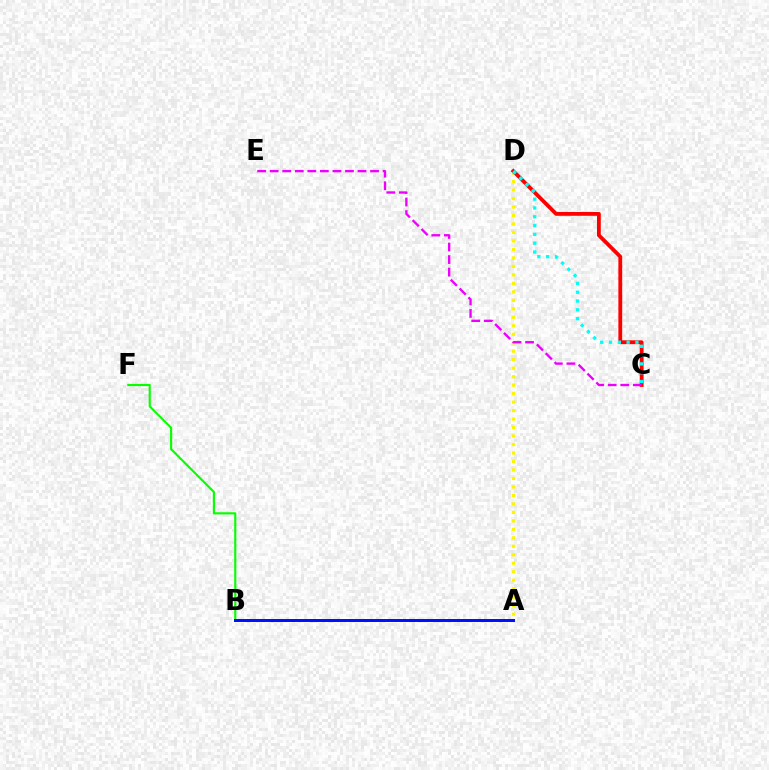{('A', 'D'): [{'color': '#fcf500', 'line_style': 'dotted', 'thickness': 2.3}], ('C', 'D'): [{'color': '#ff0000', 'line_style': 'solid', 'thickness': 2.75}, {'color': '#00fff6', 'line_style': 'dotted', 'thickness': 2.39}], ('B', 'F'): [{'color': '#08ff00', 'line_style': 'solid', 'thickness': 1.55}], ('A', 'B'): [{'color': '#0010ff', 'line_style': 'solid', 'thickness': 2.15}], ('C', 'E'): [{'color': '#ee00ff', 'line_style': 'dashed', 'thickness': 1.7}]}